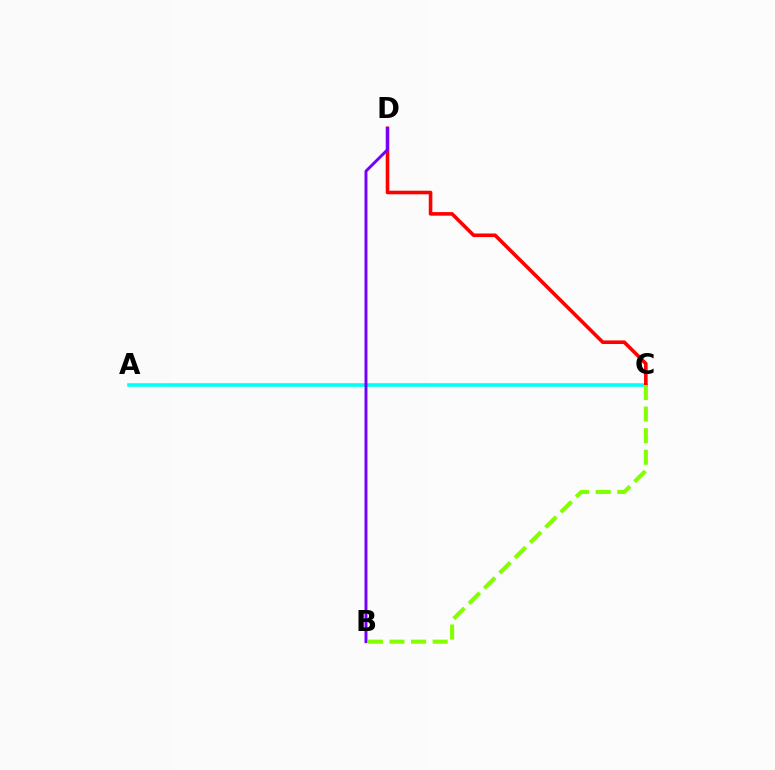{('A', 'C'): [{'color': '#00fff6', 'line_style': 'solid', 'thickness': 2.59}], ('C', 'D'): [{'color': '#ff0000', 'line_style': 'solid', 'thickness': 2.58}], ('B', 'D'): [{'color': '#7200ff', 'line_style': 'solid', 'thickness': 2.1}], ('B', 'C'): [{'color': '#84ff00', 'line_style': 'dashed', 'thickness': 2.93}]}